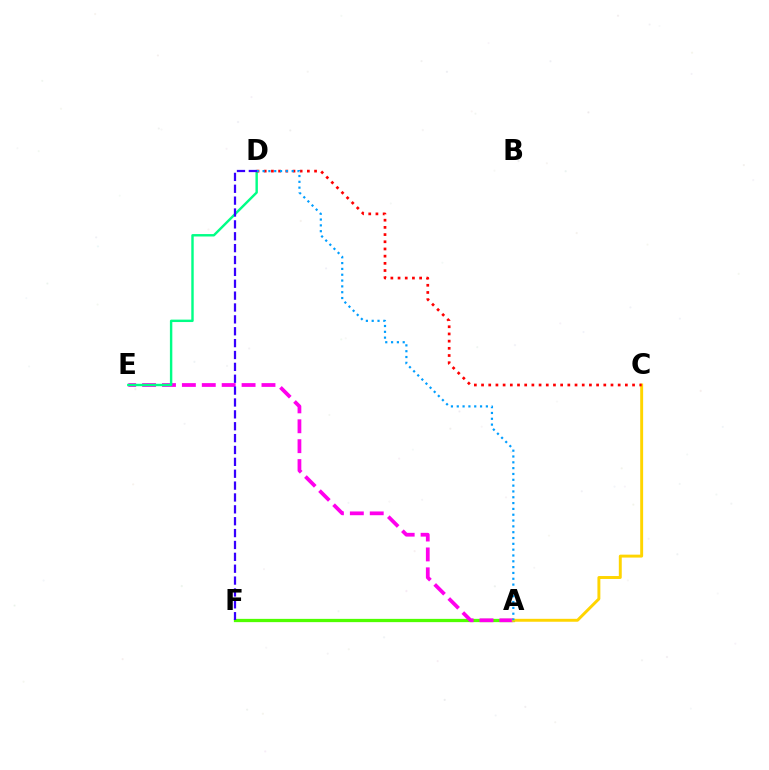{('A', 'F'): [{'color': '#4fff00', 'line_style': 'solid', 'thickness': 2.35}], ('A', 'E'): [{'color': '#ff00ed', 'line_style': 'dashed', 'thickness': 2.7}], ('A', 'C'): [{'color': '#ffd500', 'line_style': 'solid', 'thickness': 2.11}], ('D', 'E'): [{'color': '#00ff86', 'line_style': 'solid', 'thickness': 1.74}], ('C', 'D'): [{'color': '#ff0000', 'line_style': 'dotted', 'thickness': 1.95}], ('A', 'D'): [{'color': '#009eff', 'line_style': 'dotted', 'thickness': 1.58}], ('D', 'F'): [{'color': '#3700ff', 'line_style': 'dashed', 'thickness': 1.61}]}